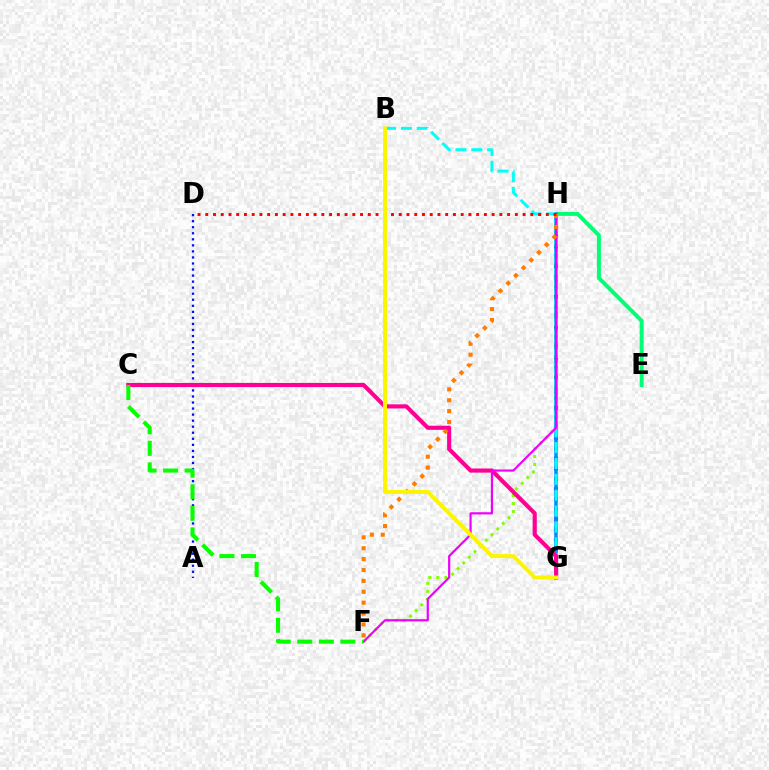{('E', 'H'): [{'color': '#00ff74', 'line_style': 'solid', 'thickness': 2.85}], ('G', 'H'): [{'color': '#7200ff', 'line_style': 'dotted', 'thickness': 2.75}, {'color': '#008cff', 'line_style': 'solid', 'thickness': 2.52}], ('A', 'D'): [{'color': '#0010ff', 'line_style': 'dotted', 'thickness': 1.64}], ('F', 'H'): [{'color': '#84ff00', 'line_style': 'dotted', 'thickness': 2.17}, {'color': '#ee00ff', 'line_style': 'solid', 'thickness': 1.58}, {'color': '#ff7c00', 'line_style': 'dotted', 'thickness': 2.96}], ('B', 'G'): [{'color': '#00fff6', 'line_style': 'dashed', 'thickness': 2.15}, {'color': '#fcf500', 'line_style': 'solid', 'thickness': 2.86}], ('C', 'G'): [{'color': '#ff0094', 'line_style': 'solid', 'thickness': 2.97}], ('D', 'H'): [{'color': '#ff0000', 'line_style': 'dotted', 'thickness': 2.1}], ('C', 'F'): [{'color': '#08ff00', 'line_style': 'dashed', 'thickness': 2.93}]}